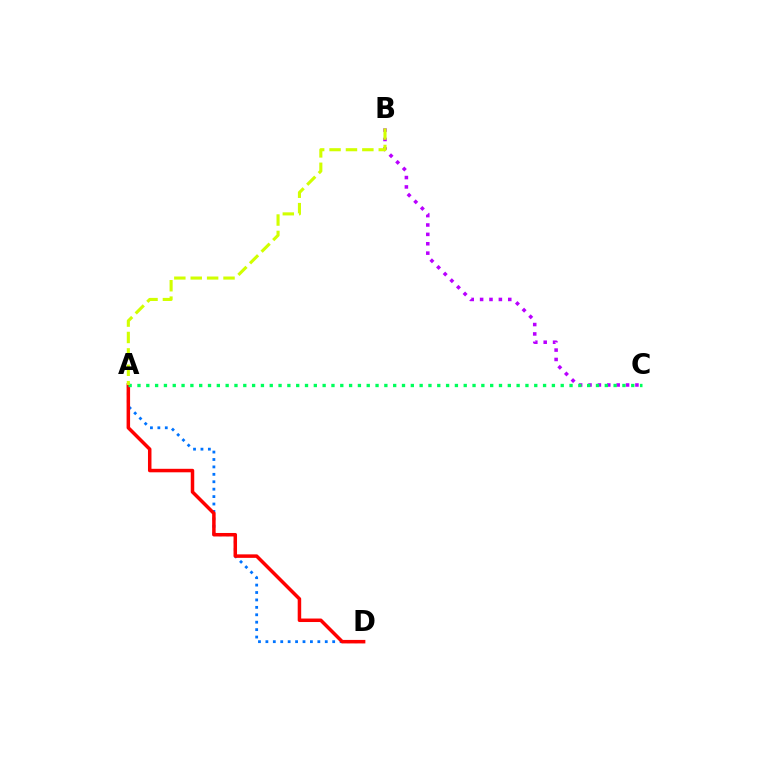{('B', 'C'): [{'color': '#b900ff', 'line_style': 'dotted', 'thickness': 2.55}], ('A', 'D'): [{'color': '#0074ff', 'line_style': 'dotted', 'thickness': 2.02}, {'color': '#ff0000', 'line_style': 'solid', 'thickness': 2.52}], ('A', 'C'): [{'color': '#00ff5c', 'line_style': 'dotted', 'thickness': 2.4}], ('A', 'B'): [{'color': '#d1ff00', 'line_style': 'dashed', 'thickness': 2.23}]}